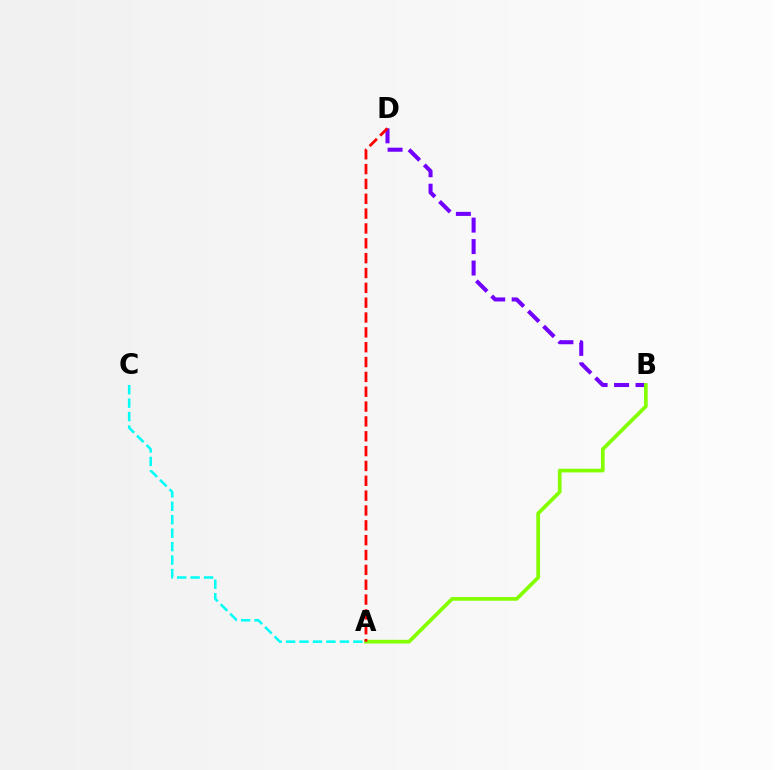{('B', 'D'): [{'color': '#7200ff', 'line_style': 'dashed', 'thickness': 2.92}], ('A', 'B'): [{'color': '#84ff00', 'line_style': 'solid', 'thickness': 2.67}], ('A', 'C'): [{'color': '#00fff6', 'line_style': 'dashed', 'thickness': 1.83}], ('A', 'D'): [{'color': '#ff0000', 'line_style': 'dashed', 'thickness': 2.02}]}